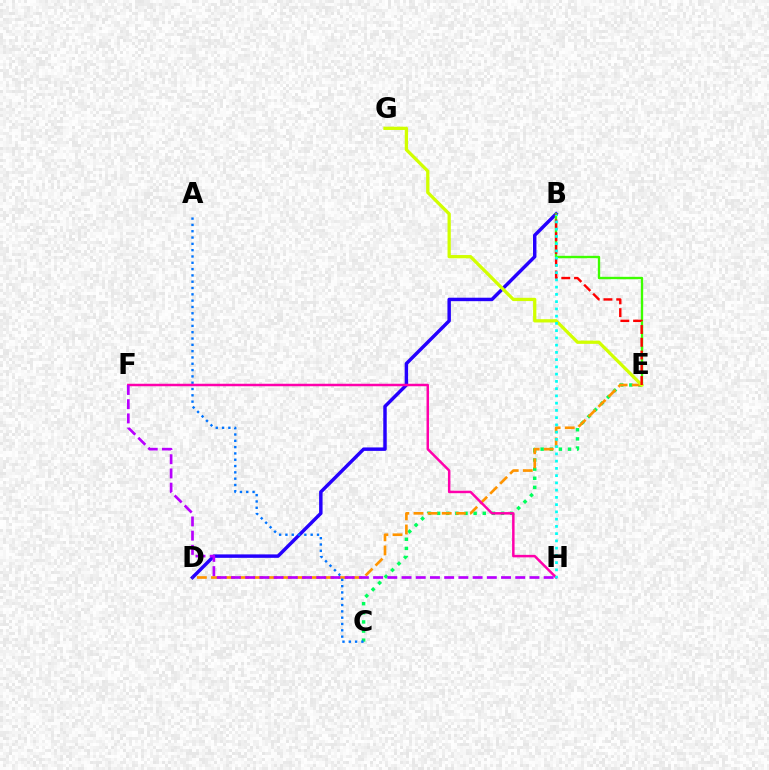{('B', 'D'): [{'color': '#2500ff', 'line_style': 'solid', 'thickness': 2.48}], ('B', 'E'): [{'color': '#3dff00', 'line_style': 'solid', 'thickness': 1.69}, {'color': '#ff0000', 'line_style': 'dashed', 'thickness': 1.73}], ('C', 'E'): [{'color': '#00ff5c', 'line_style': 'dotted', 'thickness': 2.48}], ('D', 'E'): [{'color': '#ff9400', 'line_style': 'dashed', 'thickness': 1.92}], ('A', 'C'): [{'color': '#0074ff', 'line_style': 'dotted', 'thickness': 1.71}], ('E', 'G'): [{'color': '#d1ff00', 'line_style': 'solid', 'thickness': 2.35}], ('F', 'H'): [{'color': '#ff00ac', 'line_style': 'solid', 'thickness': 1.79}, {'color': '#b900ff', 'line_style': 'dashed', 'thickness': 1.93}], ('B', 'H'): [{'color': '#00fff6', 'line_style': 'dotted', 'thickness': 1.97}]}